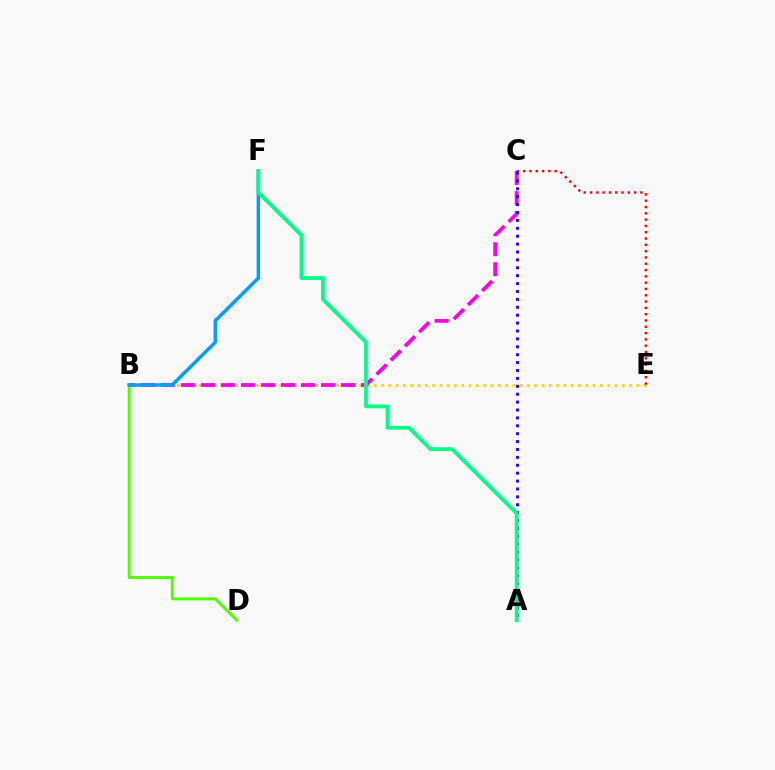{('B', 'E'): [{'color': '#ffd500', 'line_style': 'dotted', 'thickness': 1.98}], ('B', 'C'): [{'color': '#ff00ed', 'line_style': 'dashed', 'thickness': 2.72}], ('B', 'D'): [{'color': '#4fff00', 'line_style': 'solid', 'thickness': 2.09}], ('B', 'F'): [{'color': '#009eff', 'line_style': 'solid', 'thickness': 2.48}], ('C', 'E'): [{'color': '#ff0000', 'line_style': 'dotted', 'thickness': 1.71}], ('A', 'C'): [{'color': '#3700ff', 'line_style': 'dotted', 'thickness': 2.15}], ('A', 'F'): [{'color': '#00ff86', 'line_style': 'solid', 'thickness': 2.71}]}